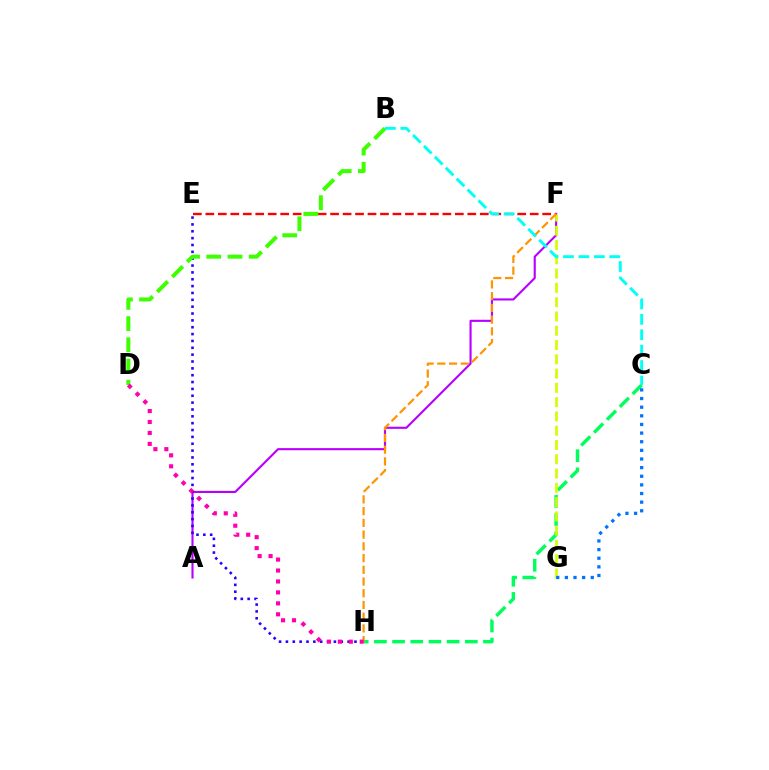{('A', 'F'): [{'color': '#b900ff', 'line_style': 'solid', 'thickness': 1.53}], ('E', 'H'): [{'color': '#2500ff', 'line_style': 'dotted', 'thickness': 1.86}], ('C', 'H'): [{'color': '#00ff5c', 'line_style': 'dashed', 'thickness': 2.47}], ('E', 'F'): [{'color': '#ff0000', 'line_style': 'dashed', 'thickness': 1.69}], ('F', 'G'): [{'color': '#d1ff00', 'line_style': 'dashed', 'thickness': 1.94}], ('C', 'G'): [{'color': '#0074ff', 'line_style': 'dotted', 'thickness': 2.35}], ('B', 'D'): [{'color': '#3dff00', 'line_style': 'dashed', 'thickness': 2.88}], ('F', 'H'): [{'color': '#ff9400', 'line_style': 'dashed', 'thickness': 1.59}], ('B', 'C'): [{'color': '#00fff6', 'line_style': 'dashed', 'thickness': 2.09}], ('D', 'H'): [{'color': '#ff00ac', 'line_style': 'dotted', 'thickness': 2.97}]}